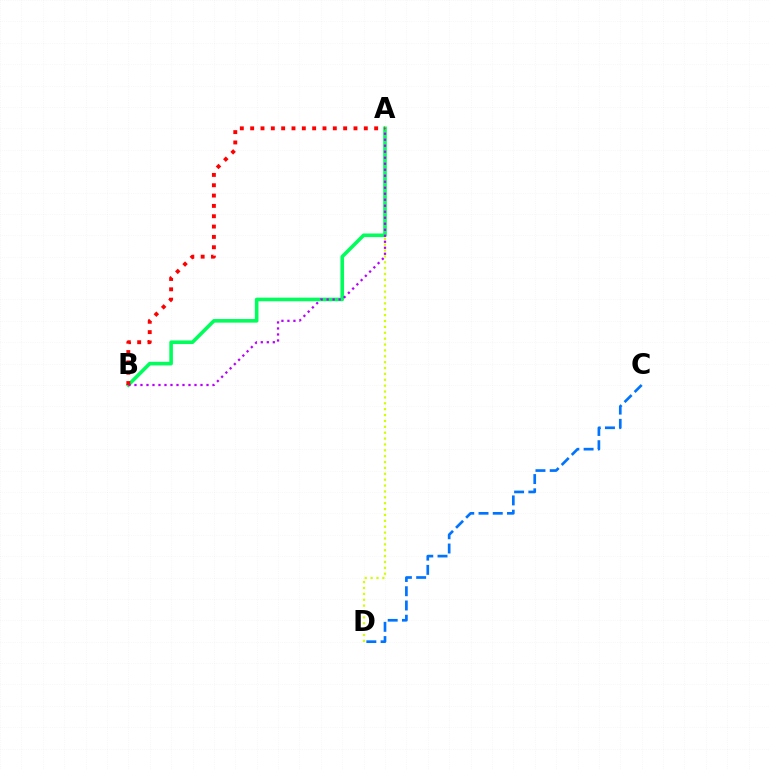{('A', 'D'): [{'color': '#d1ff00', 'line_style': 'dotted', 'thickness': 1.6}], ('C', 'D'): [{'color': '#0074ff', 'line_style': 'dashed', 'thickness': 1.94}], ('A', 'B'): [{'color': '#00ff5c', 'line_style': 'solid', 'thickness': 2.6}, {'color': '#b900ff', 'line_style': 'dotted', 'thickness': 1.63}, {'color': '#ff0000', 'line_style': 'dotted', 'thickness': 2.81}]}